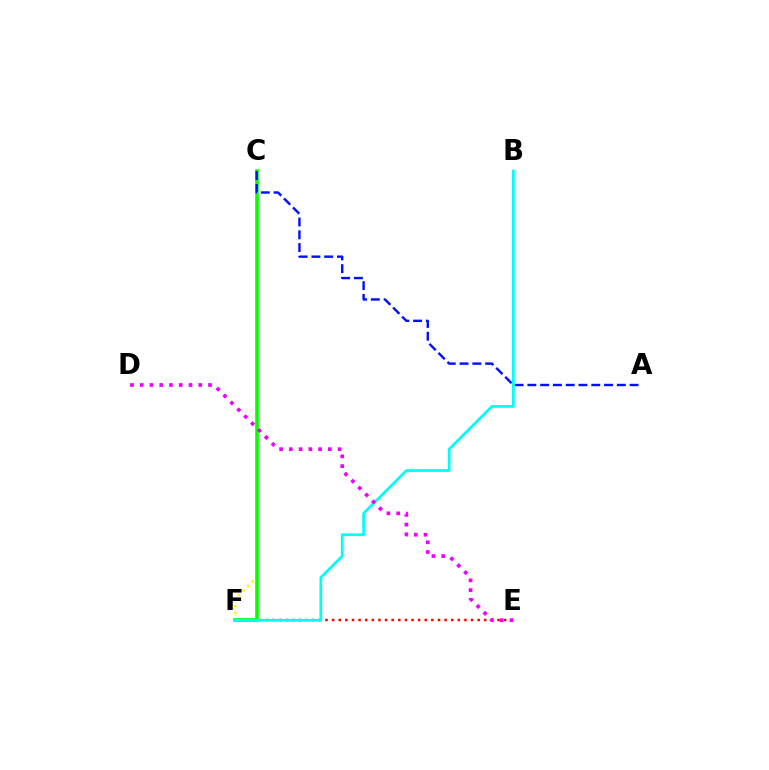{('C', 'F'): [{'color': '#fcf500', 'line_style': 'dotted', 'thickness': 1.74}, {'color': '#08ff00', 'line_style': 'solid', 'thickness': 2.6}], ('E', 'F'): [{'color': '#ff0000', 'line_style': 'dotted', 'thickness': 1.8}], ('A', 'C'): [{'color': '#0010ff', 'line_style': 'dashed', 'thickness': 1.74}], ('B', 'F'): [{'color': '#00fff6', 'line_style': 'solid', 'thickness': 1.98}], ('D', 'E'): [{'color': '#ee00ff', 'line_style': 'dotted', 'thickness': 2.65}]}